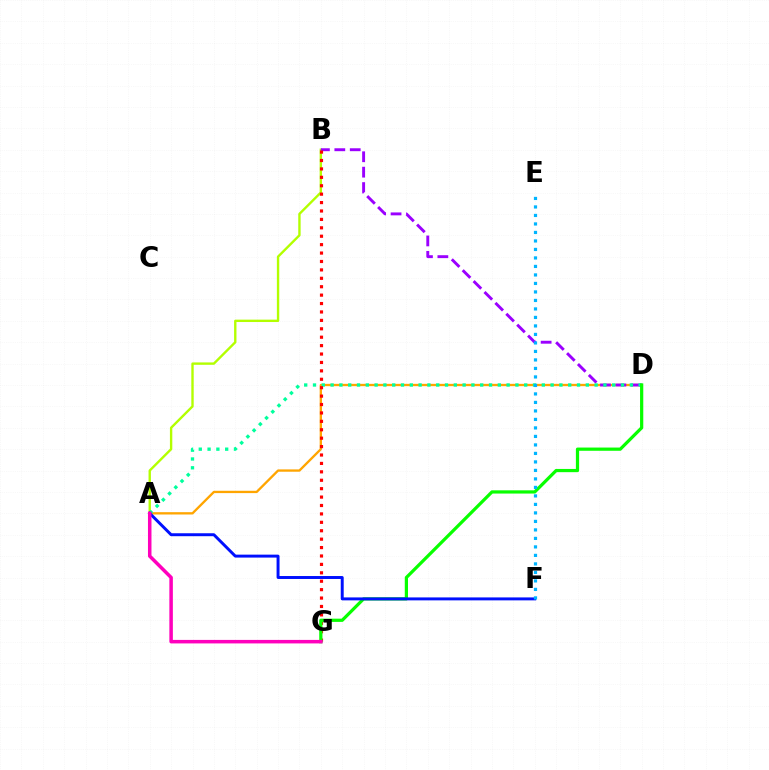{('A', 'B'): [{'color': '#b3ff00', 'line_style': 'solid', 'thickness': 1.71}], ('A', 'D'): [{'color': '#ffa500', 'line_style': 'solid', 'thickness': 1.67}, {'color': '#00ff9d', 'line_style': 'dotted', 'thickness': 2.39}], ('B', 'D'): [{'color': '#9b00ff', 'line_style': 'dashed', 'thickness': 2.09}], ('B', 'G'): [{'color': '#ff0000', 'line_style': 'dotted', 'thickness': 2.29}], ('D', 'G'): [{'color': '#08ff00', 'line_style': 'solid', 'thickness': 2.32}], ('A', 'F'): [{'color': '#0010ff', 'line_style': 'solid', 'thickness': 2.13}], ('A', 'G'): [{'color': '#ff00bd', 'line_style': 'solid', 'thickness': 2.53}], ('E', 'F'): [{'color': '#00b5ff', 'line_style': 'dotted', 'thickness': 2.31}]}